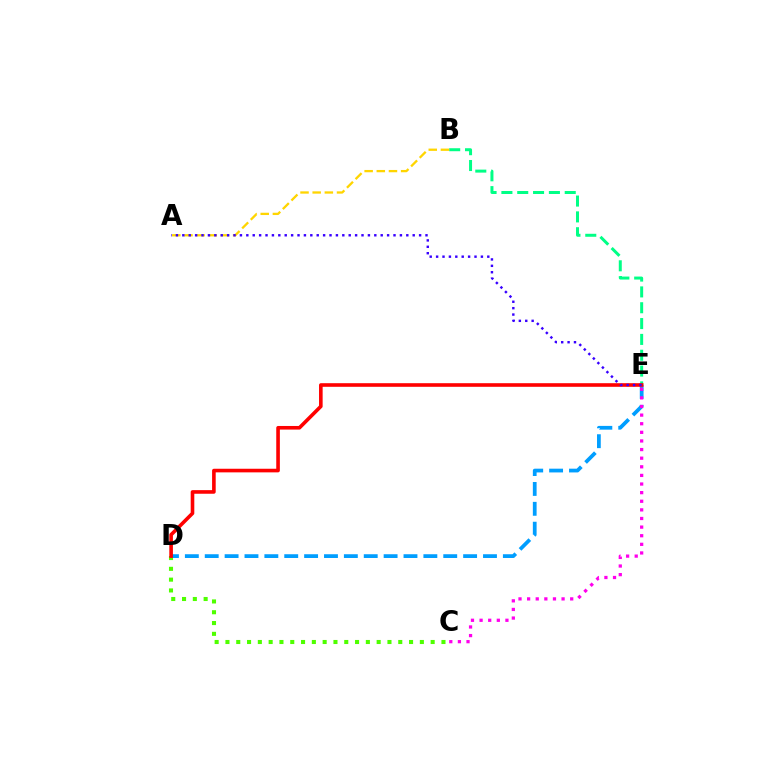{('C', 'D'): [{'color': '#4fff00', 'line_style': 'dotted', 'thickness': 2.93}], ('D', 'E'): [{'color': '#009eff', 'line_style': 'dashed', 'thickness': 2.7}, {'color': '#ff0000', 'line_style': 'solid', 'thickness': 2.6}], ('B', 'E'): [{'color': '#00ff86', 'line_style': 'dashed', 'thickness': 2.15}], ('A', 'B'): [{'color': '#ffd500', 'line_style': 'dashed', 'thickness': 1.65}], ('A', 'E'): [{'color': '#3700ff', 'line_style': 'dotted', 'thickness': 1.74}], ('C', 'E'): [{'color': '#ff00ed', 'line_style': 'dotted', 'thickness': 2.34}]}